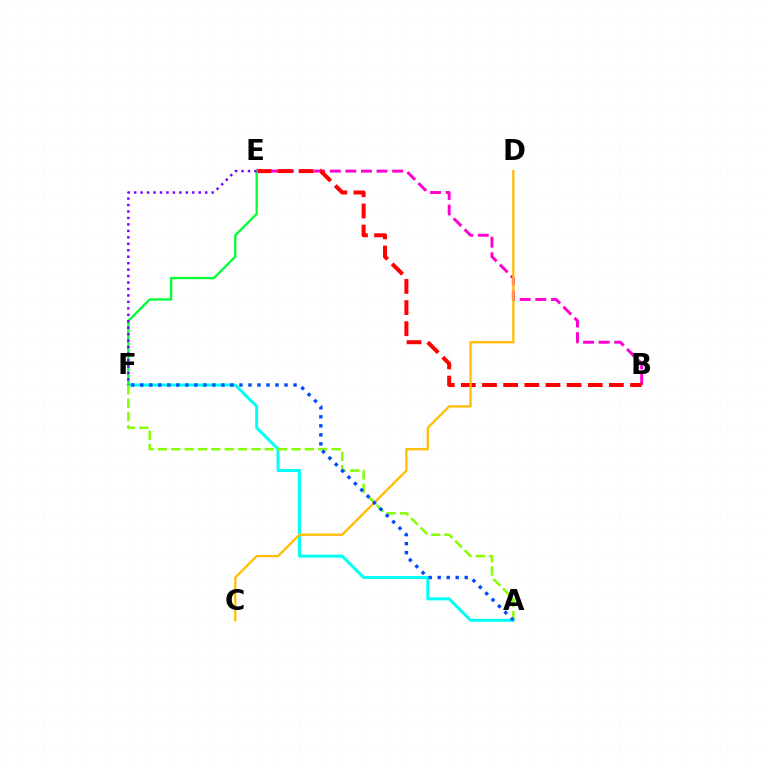{('B', 'E'): [{'color': '#ff00cf', 'line_style': 'dashed', 'thickness': 2.12}, {'color': '#ff0000', 'line_style': 'dashed', 'thickness': 2.87}], ('A', 'F'): [{'color': '#00fff6', 'line_style': 'solid', 'thickness': 2.16}, {'color': '#84ff00', 'line_style': 'dashed', 'thickness': 1.81}, {'color': '#004bff', 'line_style': 'dotted', 'thickness': 2.45}], ('E', 'F'): [{'color': '#00ff39', 'line_style': 'solid', 'thickness': 1.67}, {'color': '#7200ff', 'line_style': 'dotted', 'thickness': 1.75}], ('C', 'D'): [{'color': '#ffbd00', 'line_style': 'solid', 'thickness': 1.64}]}